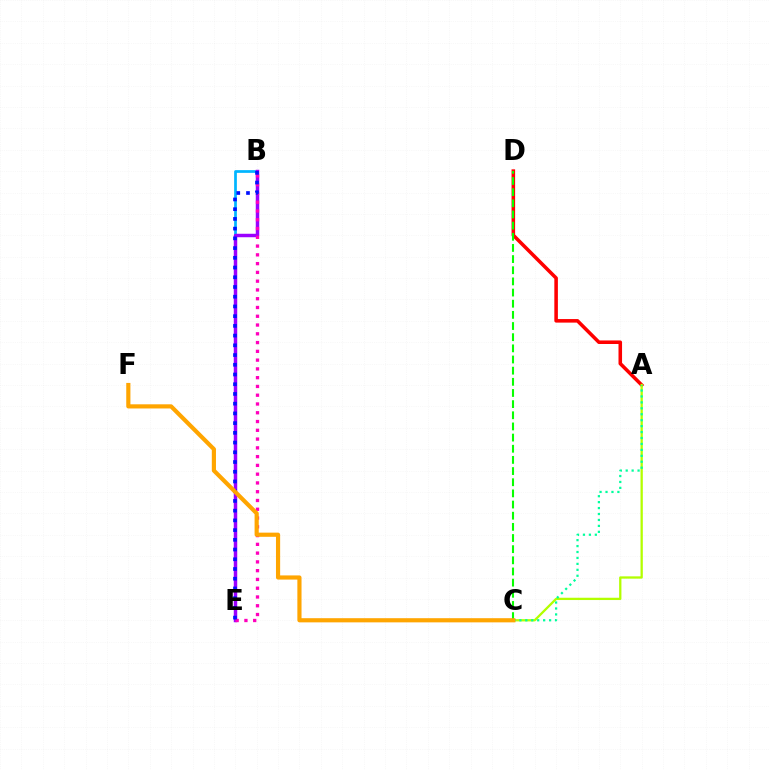{('A', 'D'): [{'color': '#ff0000', 'line_style': 'solid', 'thickness': 2.56}], ('B', 'E'): [{'color': '#00b5ff', 'line_style': 'solid', 'thickness': 1.96}, {'color': '#9b00ff', 'line_style': 'solid', 'thickness': 2.5}, {'color': '#ff00bd', 'line_style': 'dotted', 'thickness': 2.38}, {'color': '#0010ff', 'line_style': 'dotted', 'thickness': 2.64}], ('C', 'D'): [{'color': '#08ff00', 'line_style': 'dashed', 'thickness': 1.52}], ('A', 'C'): [{'color': '#b3ff00', 'line_style': 'solid', 'thickness': 1.65}, {'color': '#00ff9d', 'line_style': 'dotted', 'thickness': 1.61}], ('C', 'F'): [{'color': '#ffa500', 'line_style': 'solid', 'thickness': 3.0}]}